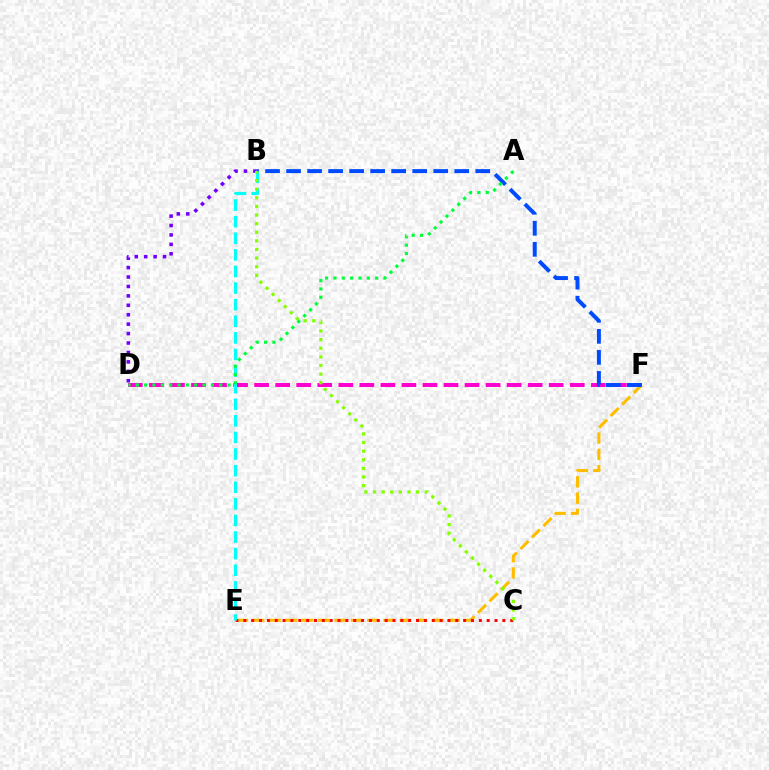{('E', 'F'): [{'color': '#ffbd00', 'line_style': 'dashed', 'thickness': 2.21}], ('D', 'F'): [{'color': '#ff00cf', 'line_style': 'dashed', 'thickness': 2.86}], ('C', 'E'): [{'color': '#ff0000', 'line_style': 'dotted', 'thickness': 2.13}], ('B', 'D'): [{'color': '#7200ff', 'line_style': 'dotted', 'thickness': 2.56}], ('B', 'F'): [{'color': '#004bff', 'line_style': 'dashed', 'thickness': 2.86}], ('B', 'E'): [{'color': '#00fff6', 'line_style': 'dashed', 'thickness': 2.25}], ('B', 'C'): [{'color': '#84ff00', 'line_style': 'dotted', 'thickness': 2.34}], ('A', 'D'): [{'color': '#00ff39', 'line_style': 'dotted', 'thickness': 2.27}]}